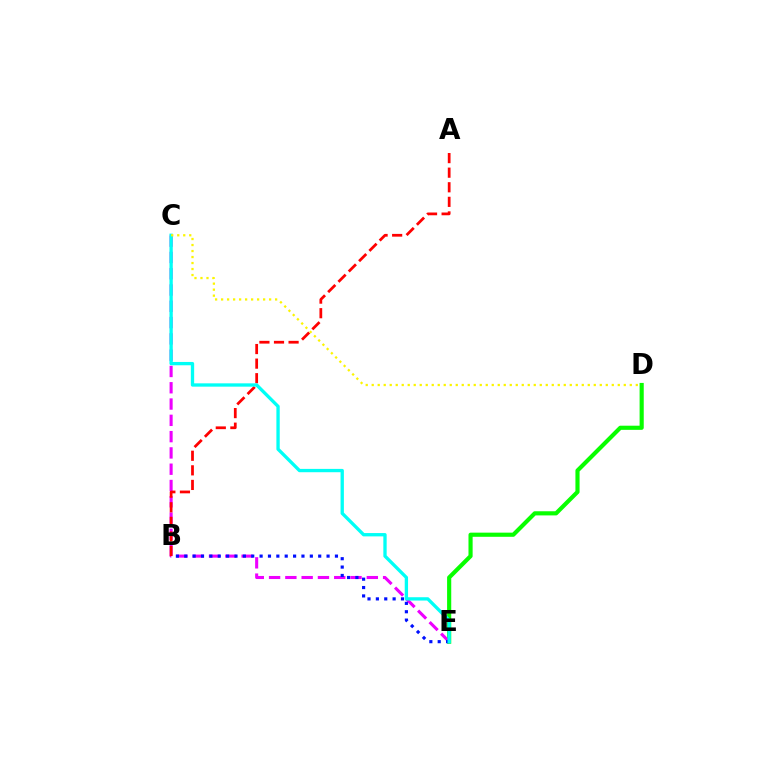{('D', 'E'): [{'color': '#08ff00', 'line_style': 'solid', 'thickness': 2.98}], ('C', 'E'): [{'color': '#ee00ff', 'line_style': 'dashed', 'thickness': 2.21}, {'color': '#00fff6', 'line_style': 'solid', 'thickness': 2.39}], ('A', 'B'): [{'color': '#ff0000', 'line_style': 'dashed', 'thickness': 1.98}], ('B', 'E'): [{'color': '#0010ff', 'line_style': 'dotted', 'thickness': 2.27}], ('C', 'D'): [{'color': '#fcf500', 'line_style': 'dotted', 'thickness': 1.63}]}